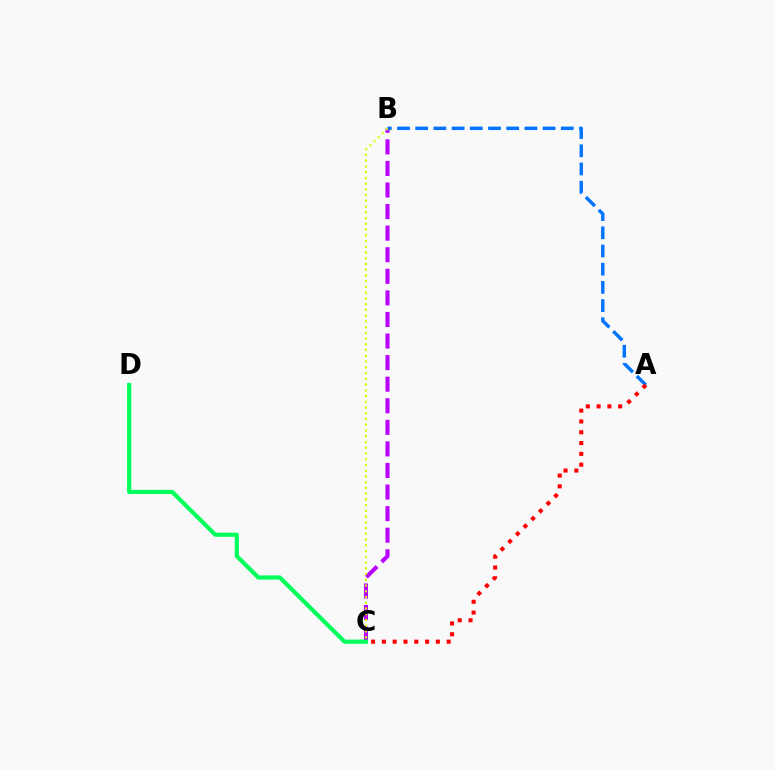{('B', 'C'): [{'color': '#b900ff', 'line_style': 'dashed', 'thickness': 2.93}, {'color': '#d1ff00', 'line_style': 'dotted', 'thickness': 1.56}], ('A', 'B'): [{'color': '#0074ff', 'line_style': 'dashed', 'thickness': 2.47}], ('C', 'D'): [{'color': '#00ff5c', 'line_style': 'solid', 'thickness': 3.0}], ('A', 'C'): [{'color': '#ff0000', 'line_style': 'dotted', 'thickness': 2.94}]}